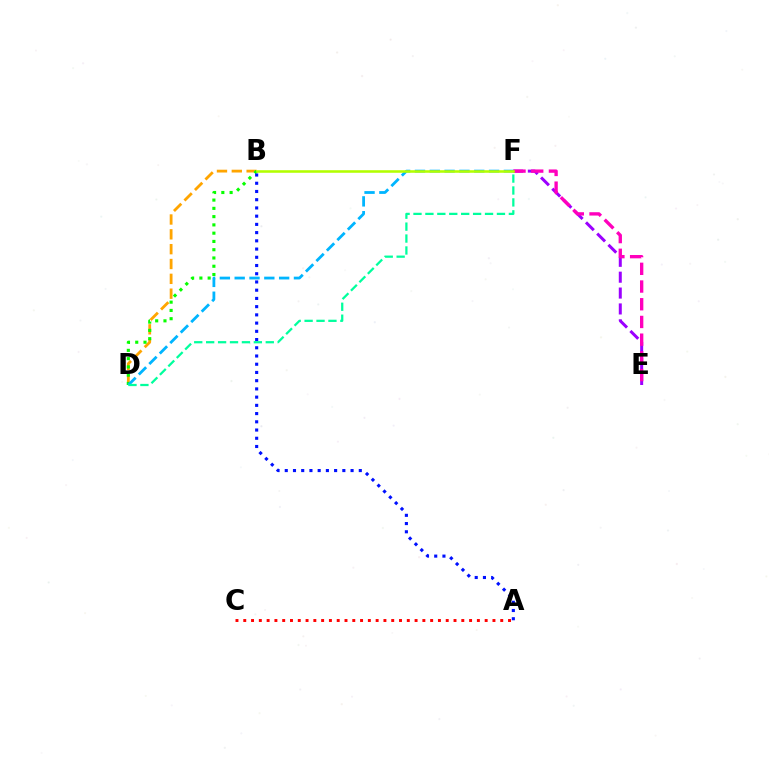{('B', 'D'): [{'color': '#ffa500', 'line_style': 'dashed', 'thickness': 2.02}, {'color': '#08ff00', 'line_style': 'dotted', 'thickness': 2.25}], ('E', 'F'): [{'color': '#9b00ff', 'line_style': 'dashed', 'thickness': 2.16}, {'color': '#ff00bd', 'line_style': 'dashed', 'thickness': 2.41}], ('A', 'C'): [{'color': '#ff0000', 'line_style': 'dotted', 'thickness': 2.12}], ('D', 'F'): [{'color': '#00b5ff', 'line_style': 'dashed', 'thickness': 2.01}, {'color': '#00ff9d', 'line_style': 'dashed', 'thickness': 1.62}], ('A', 'B'): [{'color': '#0010ff', 'line_style': 'dotted', 'thickness': 2.24}], ('B', 'F'): [{'color': '#b3ff00', 'line_style': 'solid', 'thickness': 1.84}]}